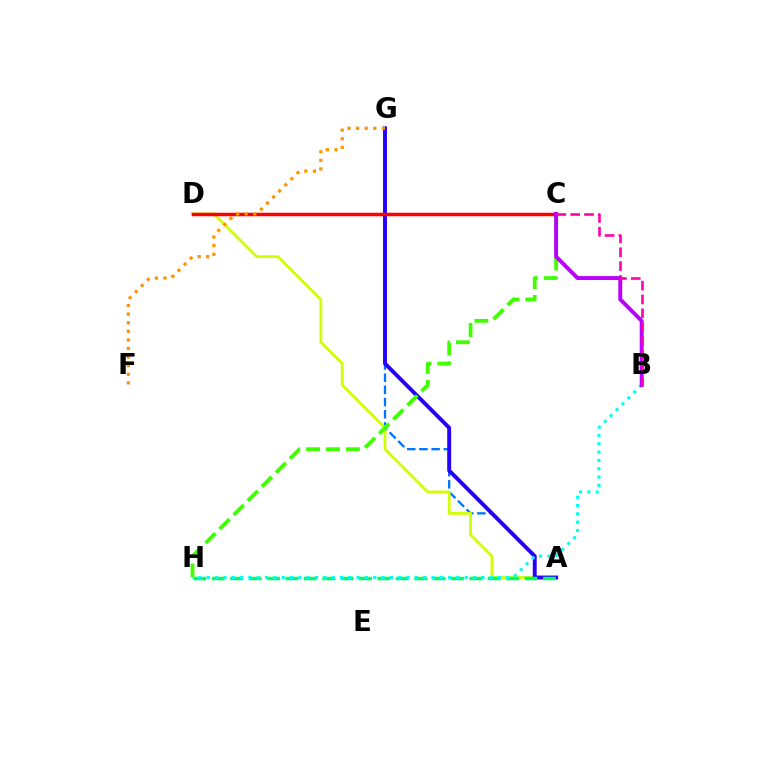{('A', 'G'): [{'color': '#0074ff', 'line_style': 'dashed', 'thickness': 1.65}, {'color': '#2500ff', 'line_style': 'solid', 'thickness': 2.82}], ('A', 'D'): [{'color': '#d1ff00', 'line_style': 'solid', 'thickness': 2.01}], ('A', 'H'): [{'color': '#00ff5c', 'line_style': 'dashed', 'thickness': 2.5}], ('B', 'H'): [{'color': '#00fff6', 'line_style': 'dotted', 'thickness': 2.26}], ('C', 'H'): [{'color': '#3dff00', 'line_style': 'dashed', 'thickness': 2.71}], ('C', 'D'): [{'color': '#ff0000', 'line_style': 'solid', 'thickness': 2.52}], ('F', 'G'): [{'color': '#ff9400', 'line_style': 'dotted', 'thickness': 2.34}], ('B', 'C'): [{'color': '#b900ff', 'line_style': 'solid', 'thickness': 2.82}, {'color': '#ff00ac', 'line_style': 'dashed', 'thickness': 1.88}]}